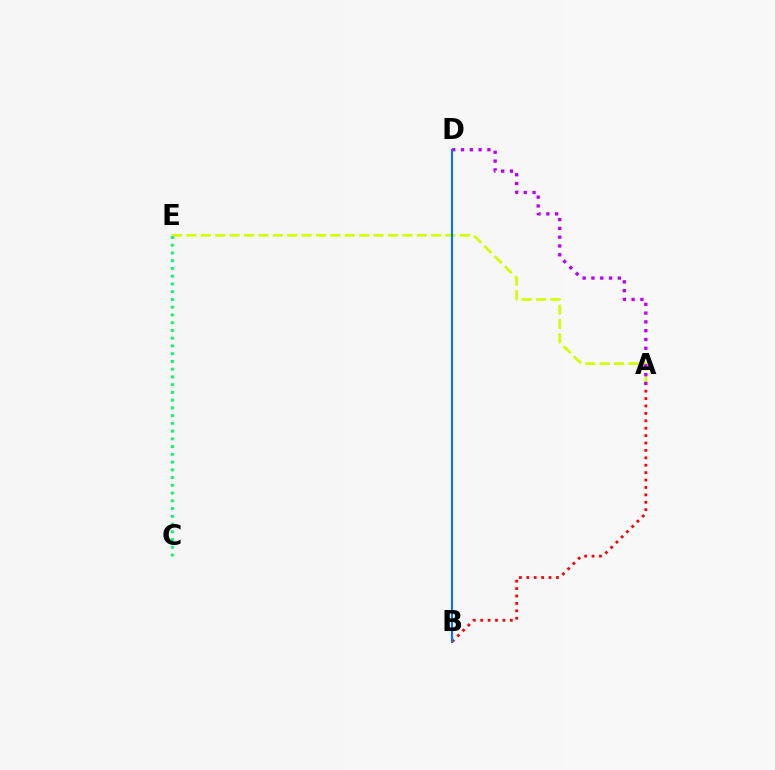{('A', 'E'): [{'color': '#d1ff00', 'line_style': 'dashed', 'thickness': 1.96}], ('A', 'D'): [{'color': '#b900ff', 'line_style': 'dotted', 'thickness': 2.39}], ('A', 'B'): [{'color': '#ff0000', 'line_style': 'dotted', 'thickness': 2.01}], ('C', 'E'): [{'color': '#00ff5c', 'line_style': 'dotted', 'thickness': 2.1}], ('B', 'D'): [{'color': '#0074ff', 'line_style': 'solid', 'thickness': 1.52}]}